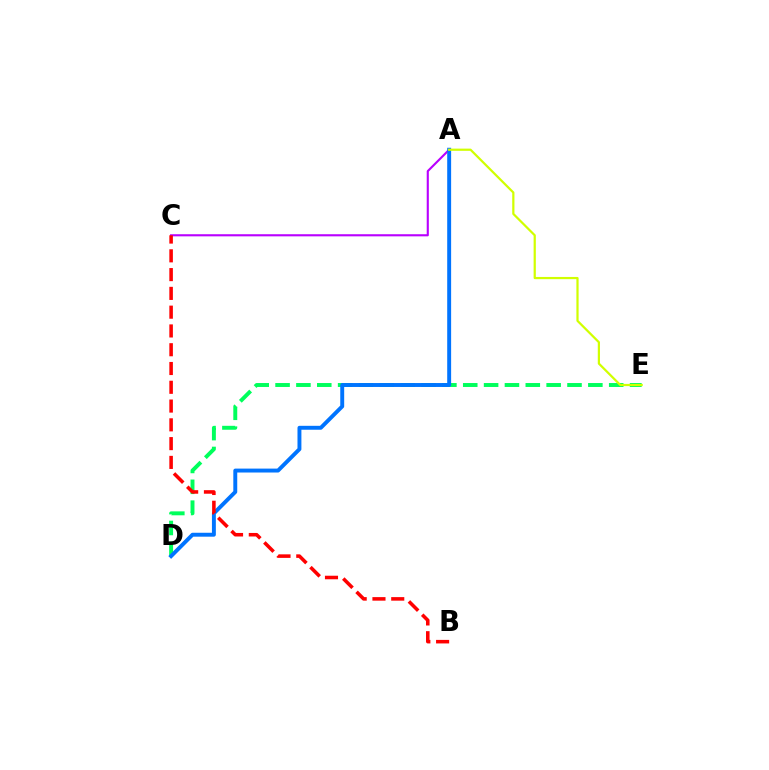{('A', 'C'): [{'color': '#b900ff', 'line_style': 'solid', 'thickness': 1.53}], ('D', 'E'): [{'color': '#00ff5c', 'line_style': 'dashed', 'thickness': 2.83}], ('A', 'D'): [{'color': '#0074ff', 'line_style': 'solid', 'thickness': 2.82}], ('B', 'C'): [{'color': '#ff0000', 'line_style': 'dashed', 'thickness': 2.55}], ('A', 'E'): [{'color': '#d1ff00', 'line_style': 'solid', 'thickness': 1.6}]}